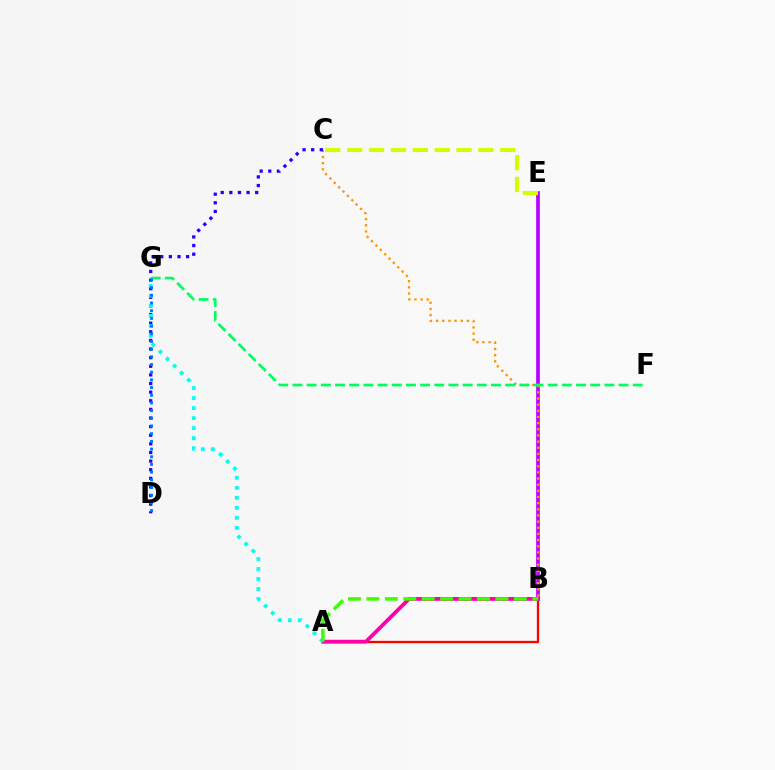{('A', 'B'): [{'color': '#ff0000', 'line_style': 'solid', 'thickness': 1.67}, {'color': '#ff00ac', 'line_style': 'solid', 'thickness': 2.73}, {'color': '#3dff00', 'line_style': 'dashed', 'thickness': 2.5}], ('B', 'E'): [{'color': '#b900ff', 'line_style': 'solid', 'thickness': 2.65}], ('B', 'C'): [{'color': '#ff9400', 'line_style': 'dotted', 'thickness': 1.67}], ('C', 'E'): [{'color': '#d1ff00', 'line_style': 'dashed', 'thickness': 2.97}], ('C', 'D'): [{'color': '#2500ff', 'line_style': 'dotted', 'thickness': 2.34}], ('F', 'G'): [{'color': '#00ff5c', 'line_style': 'dashed', 'thickness': 1.93}], ('A', 'G'): [{'color': '#00fff6', 'line_style': 'dotted', 'thickness': 2.72}], ('D', 'G'): [{'color': '#0074ff', 'line_style': 'dotted', 'thickness': 2.09}]}